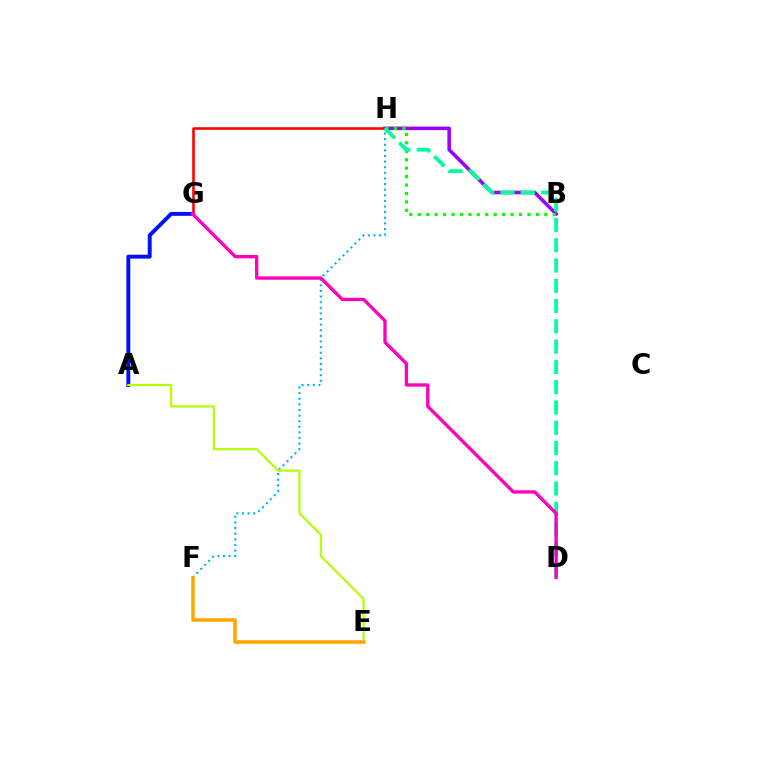{('B', 'H'): [{'color': '#9b00ff', 'line_style': 'solid', 'thickness': 2.57}, {'color': '#08ff00', 'line_style': 'dotted', 'thickness': 2.29}], ('A', 'G'): [{'color': '#0010ff', 'line_style': 'solid', 'thickness': 2.81}], ('G', 'H'): [{'color': '#ff0000', 'line_style': 'solid', 'thickness': 1.86}], ('F', 'H'): [{'color': '#00b5ff', 'line_style': 'dotted', 'thickness': 1.53}], ('A', 'E'): [{'color': '#b3ff00', 'line_style': 'solid', 'thickness': 1.58}], ('D', 'H'): [{'color': '#00ff9d', 'line_style': 'dashed', 'thickness': 2.75}], ('E', 'F'): [{'color': '#ffa500', 'line_style': 'solid', 'thickness': 2.53}], ('D', 'G'): [{'color': '#ff00bd', 'line_style': 'solid', 'thickness': 2.4}]}